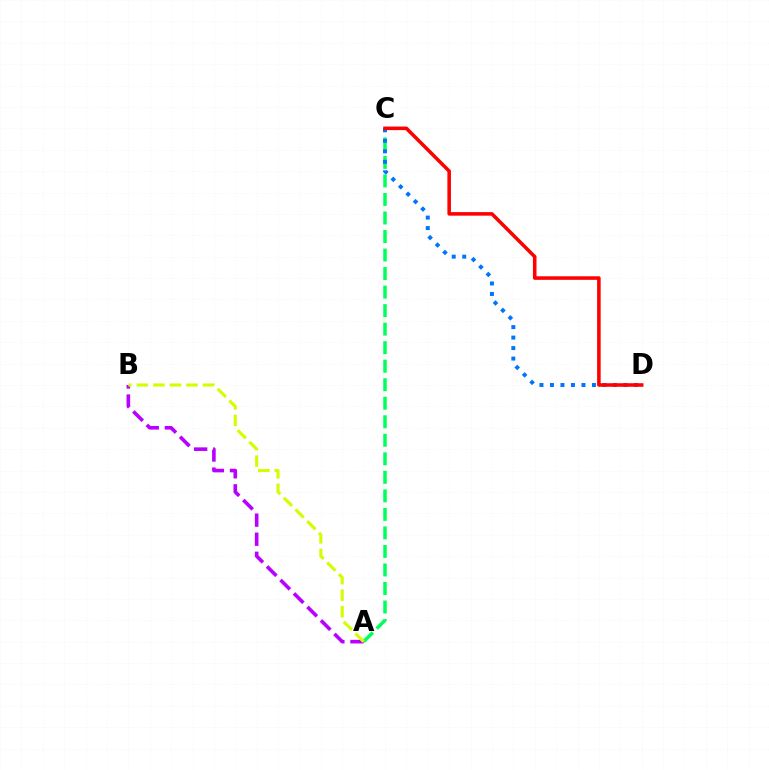{('A', 'C'): [{'color': '#00ff5c', 'line_style': 'dashed', 'thickness': 2.52}], ('A', 'B'): [{'color': '#b900ff', 'line_style': 'dashed', 'thickness': 2.59}, {'color': '#d1ff00', 'line_style': 'dashed', 'thickness': 2.25}], ('C', 'D'): [{'color': '#0074ff', 'line_style': 'dotted', 'thickness': 2.85}, {'color': '#ff0000', 'line_style': 'solid', 'thickness': 2.56}]}